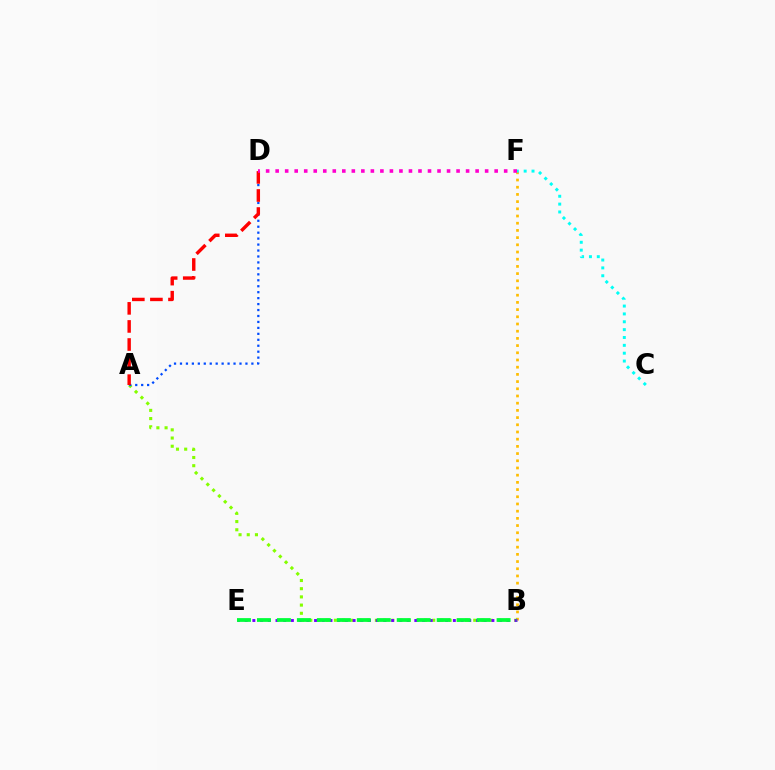{('A', 'B'): [{'color': '#84ff00', 'line_style': 'dotted', 'thickness': 2.23}], ('B', 'F'): [{'color': '#ffbd00', 'line_style': 'dotted', 'thickness': 1.96}], ('B', 'E'): [{'color': '#7200ff', 'line_style': 'dotted', 'thickness': 2.1}, {'color': '#00ff39', 'line_style': 'dashed', 'thickness': 2.71}], ('A', 'D'): [{'color': '#004bff', 'line_style': 'dotted', 'thickness': 1.62}, {'color': '#ff0000', 'line_style': 'dashed', 'thickness': 2.46}], ('C', 'F'): [{'color': '#00fff6', 'line_style': 'dotted', 'thickness': 2.13}], ('D', 'F'): [{'color': '#ff00cf', 'line_style': 'dotted', 'thickness': 2.59}]}